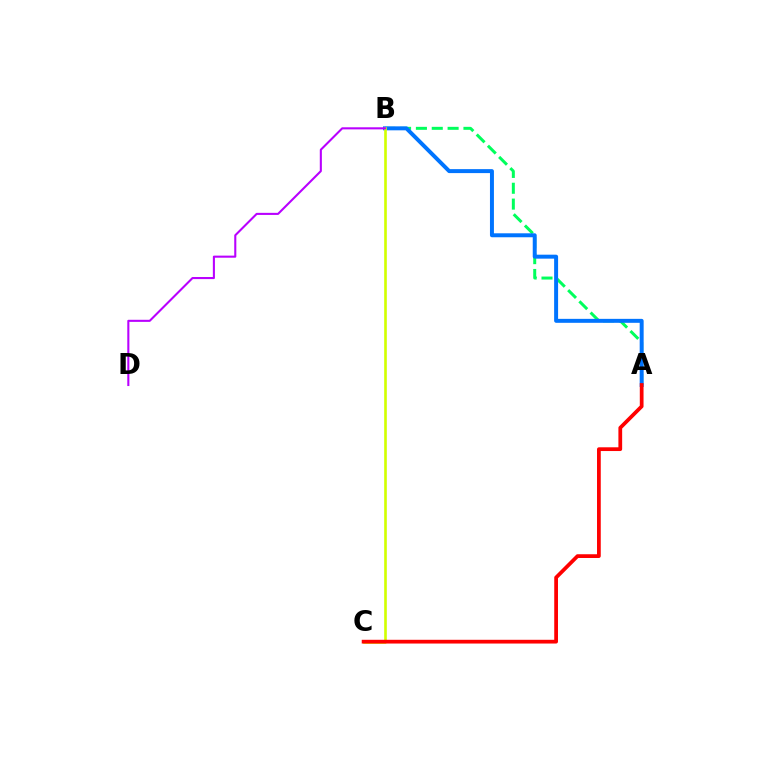{('A', 'B'): [{'color': '#00ff5c', 'line_style': 'dashed', 'thickness': 2.15}, {'color': '#0074ff', 'line_style': 'solid', 'thickness': 2.86}], ('B', 'C'): [{'color': '#d1ff00', 'line_style': 'solid', 'thickness': 1.89}], ('B', 'D'): [{'color': '#b900ff', 'line_style': 'solid', 'thickness': 1.5}], ('A', 'C'): [{'color': '#ff0000', 'line_style': 'solid', 'thickness': 2.7}]}